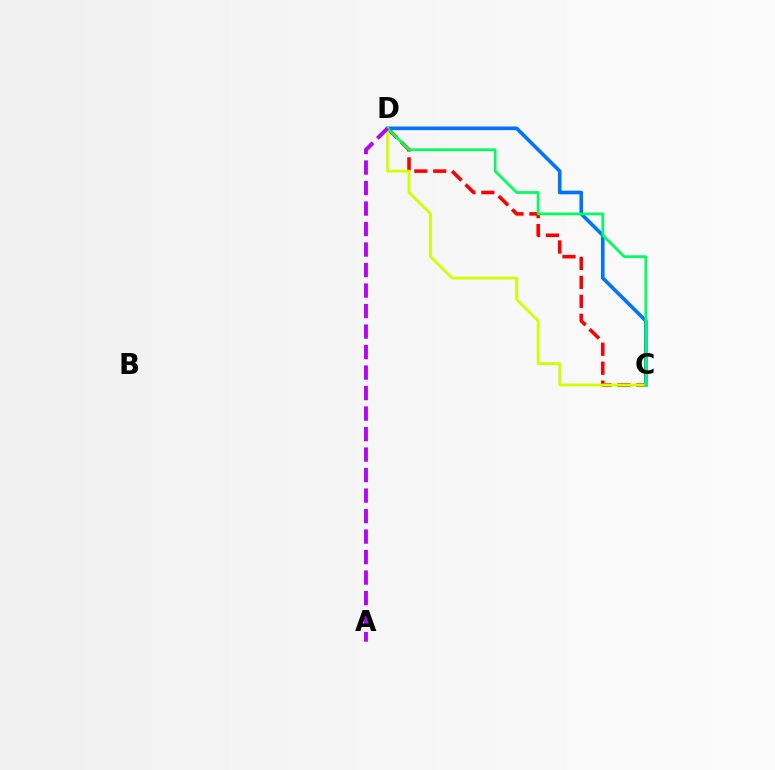{('C', 'D'): [{'color': '#ff0000', 'line_style': 'dashed', 'thickness': 2.58}, {'color': '#0074ff', 'line_style': 'solid', 'thickness': 2.61}, {'color': '#d1ff00', 'line_style': 'solid', 'thickness': 2.03}, {'color': '#00ff5c', 'line_style': 'solid', 'thickness': 1.96}], ('A', 'D'): [{'color': '#b900ff', 'line_style': 'dashed', 'thickness': 2.79}]}